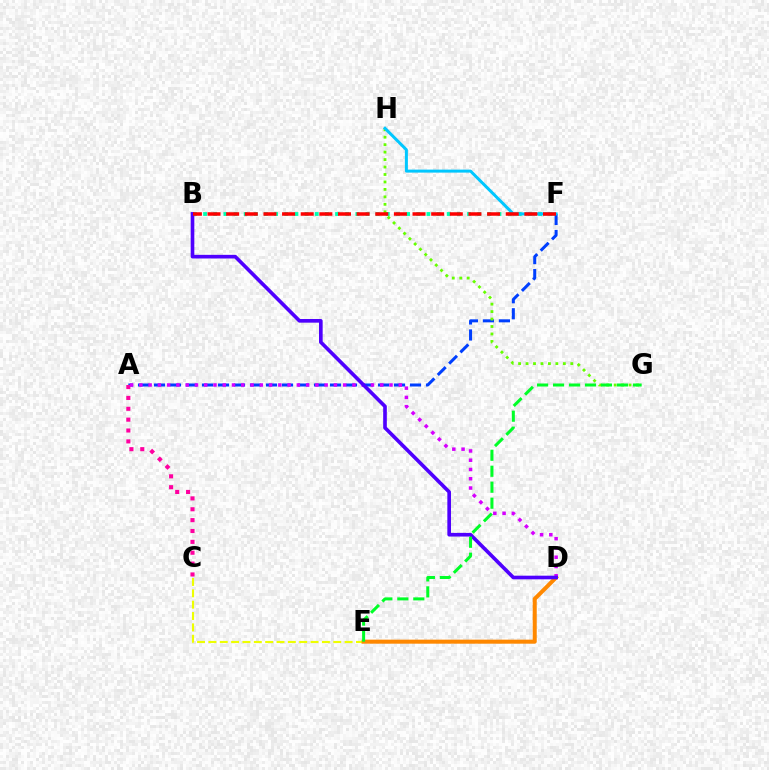{('C', 'E'): [{'color': '#eeff00', 'line_style': 'dashed', 'thickness': 1.54}], ('A', 'F'): [{'color': '#003fff', 'line_style': 'dashed', 'thickness': 2.17}], ('D', 'E'): [{'color': '#ff8800', 'line_style': 'solid', 'thickness': 2.9}], ('A', 'C'): [{'color': '#ff00a0', 'line_style': 'dotted', 'thickness': 2.95}], ('B', 'F'): [{'color': '#00ffaf', 'line_style': 'dotted', 'thickness': 2.76}, {'color': '#ff0000', 'line_style': 'dashed', 'thickness': 2.53}], ('G', 'H'): [{'color': '#66ff00', 'line_style': 'dotted', 'thickness': 2.03}], ('A', 'D'): [{'color': '#d600ff', 'line_style': 'dotted', 'thickness': 2.52}], ('B', 'D'): [{'color': '#4f00ff', 'line_style': 'solid', 'thickness': 2.62}], ('F', 'H'): [{'color': '#00c7ff', 'line_style': 'solid', 'thickness': 2.16}], ('E', 'G'): [{'color': '#00ff27', 'line_style': 'dashed', 'thickness': 2.17}]}